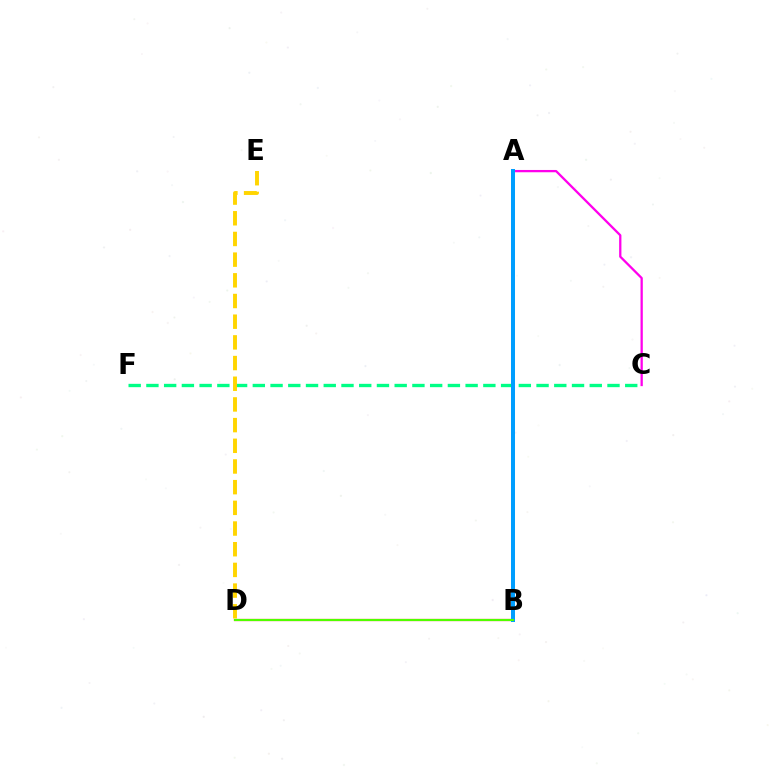{('C', 'F'): [{'color': '#00ff86', 'line_style': 'dashed', 'thickness': 2.41}], ('B', 'D'): [{'color': '#ff0000', 'line_style': 'solid', 'thickness': 1.58}, {'color': '#4fff00', 'line_style': 'solid', 'thickness': 1.51}], ('D', 'E'): [{'color': '#ffd500', 'line_style': 'dashed', 'thickness': 2.81}], ('A', 'B'): [{'color': '#3700ff', 'line_style': 'solid', 'thickness': 2.04}, {'color': '#009eff', 'line_style': 'solid', 'thickness': 2.89}], ('A', 'C'): [{'color': '#ff00ed', 'line_style': 'solid', 'thickness': 1.64}]}